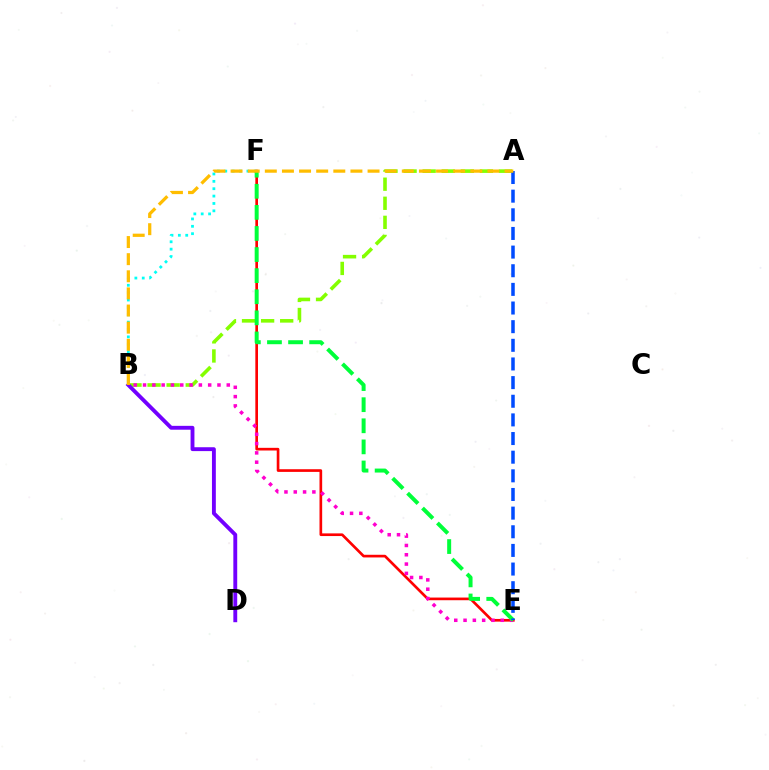{('B', 'F'): [{'color': '#00fff6', 'line_style': 'dotted', 'thickness': 2.0}], ('E', 'F'): [{'color': '#ff0000', 'line_style': 'solid', 'thickness': 1.92}, {'color': '#00ff39', 'line_style': 'dashed', 'thickness': 2.87}], ('A', 'B'): [{'color': '#84ff00', 'line_style': 'dashed', 'thickness': 2.59}, {'color': '#ffbd00', 'line_style': 'dashed', 'thickness': 2.33}], ('B', 'D'): [{'color': '#7200ff', 'line_style': 'solid', 'thickness': 2.79}], ('B', 'E'): [{'color': '#ff00cf', 'line_style': 'dotted', 'thickness': 2.53}], ('A', 'E'): [{'color': '#004bff', 'line_style': 'dashed', 'thickness': 2.53}]}